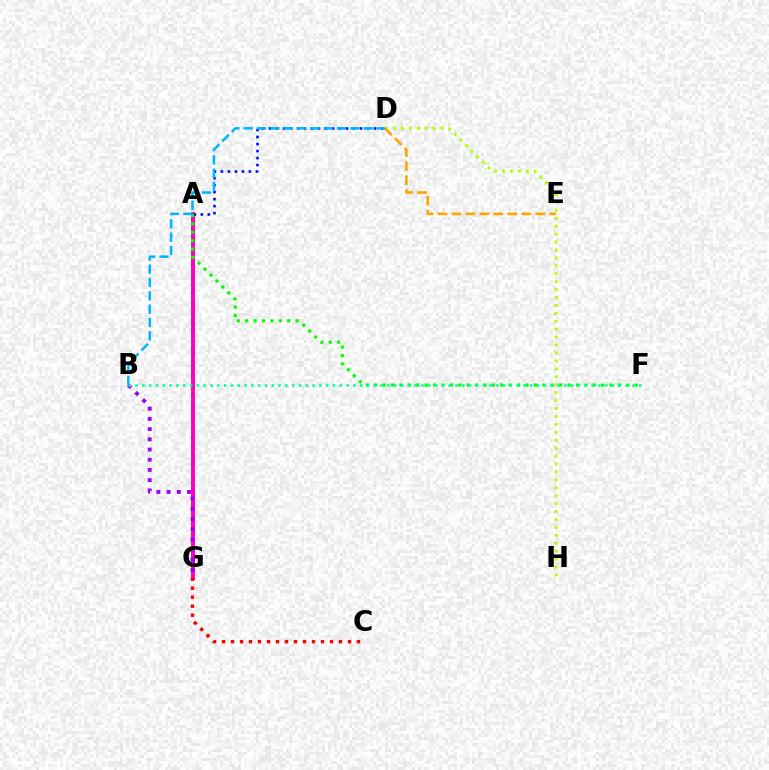{('A', 'G'): [{'color': '#ff00bd', 'line_style': 'solid', 'thickness': 2.84}], ('A', 'D'): [{'color': '#0010ff', 'line_style': 'dotted', 'thickness': 1.9}], ('B', 'G'): [{'color': '#9b00ff', 'line_style': 'dotted', 'thickness': 2.77}], ('C', 'G'): [{'color': '#ff0000', 'line_style': 'dotted', 'thickness': 2.44}], ('D', 'H'): [{'color': '#b3ff00', 'line_style': 'dotted', 'thickness': 2.15}], ('A', 'F'): [{'color': '#08ff00', 'line_style': 'dotted', 'thickness': 2.28}], ('B', 'F'): [{'color': '#00ff9d', 'line_style': 'dotted', 'thickness': 1.85}], ('D', 'E'): [{'color': '#ffa500', 'line_style': 'dashed', 'thickness': 1.9}], ('B', 'D'): [{'color': '#00b5ff', 'line_style': 'dashed', 'thickness': 1.81}]}